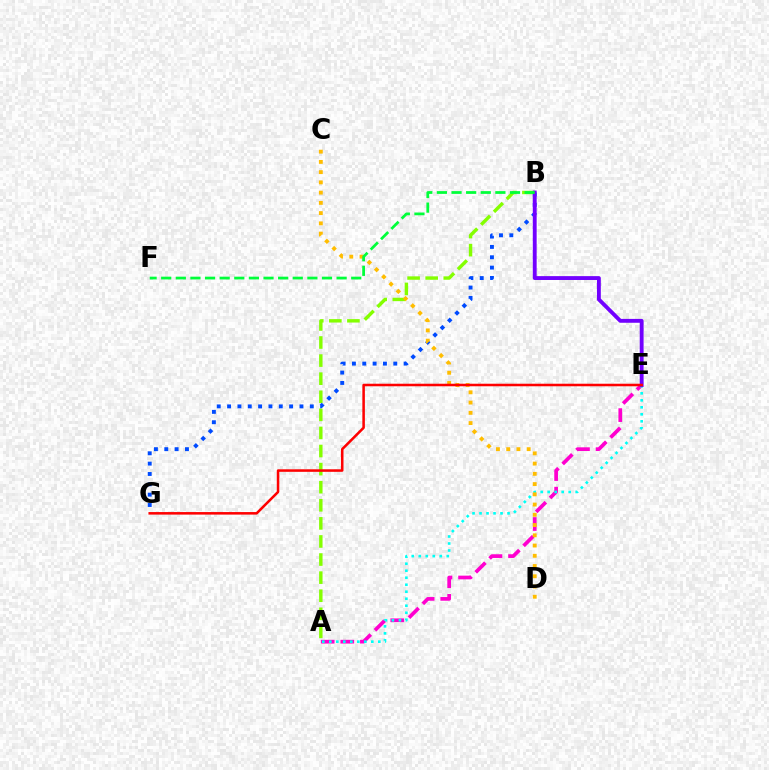{('A', 'B'): [{'color': '#84ff00', 'line_style': 'dashed', 'thickness': 2.46}], ('B', 'G'): [{'color': '#004bff', 'line_style': 'dotted', 'thickness': 2.81}], ('A', 'E'): [{'color': '#ff00cf', 'line_style': 'dashed', 'thickness': 2.66}, {'color': '#00fff6', 'line_style': 'dotted', 'thickness': 1.9}], ('C', 'D'): [{'color': '#ffbd00', 'line_style': 'dotted', 'thickness': 2.78}], ('B', 'E'): [{'color': '#7200ff', 'line_style': 'solid', 'thickness': 2.78}], ('B', 'F'): [{'color': '#00ff39', 'line_style': 'dashed', 'thickness': 1.99}], ('E', 'G'): [{'color': '#ff0000', 'line_style': 'solid', 'thickness': 1.83}]}